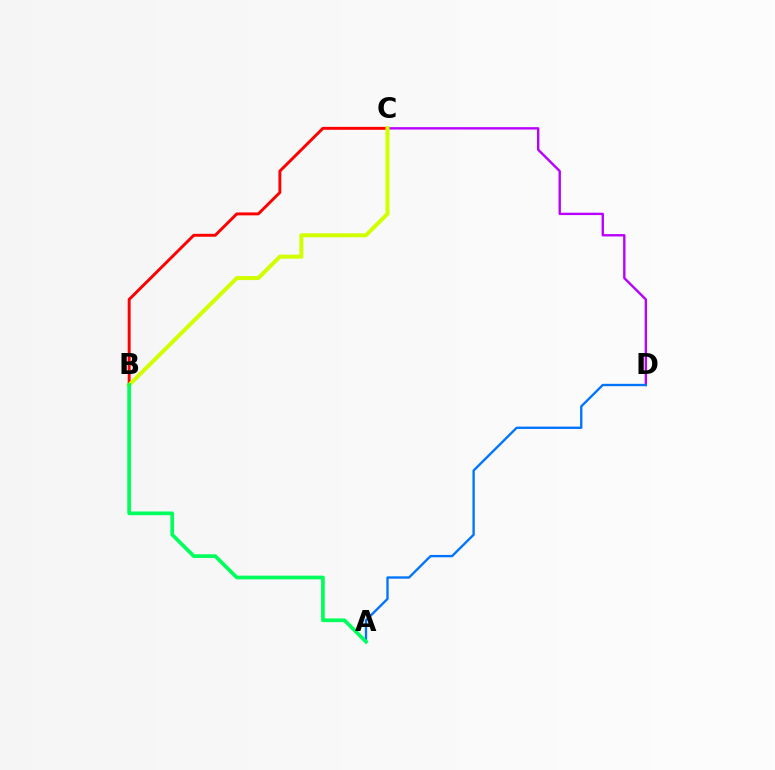{('B', 'C'): [{'color': '#ff0000', 'line_style': 'solid', 'thickness': 2.11}, {'color': '#d1ff00', 'line_style': 'solid', 'thickness': 2.89}], ('C', 'D'): [{'color': '#b900ff', 'line_style': 'solid', 'thickness': 1.72}], ('A', 'D'): [{'color': '#0074ff', 'line_style': 'solid', 'thickness': 1.69}], ('A', 'B'): [{'color': '#00ff5c', 'line_style': 'solid', 'thickness': 2.67}]}